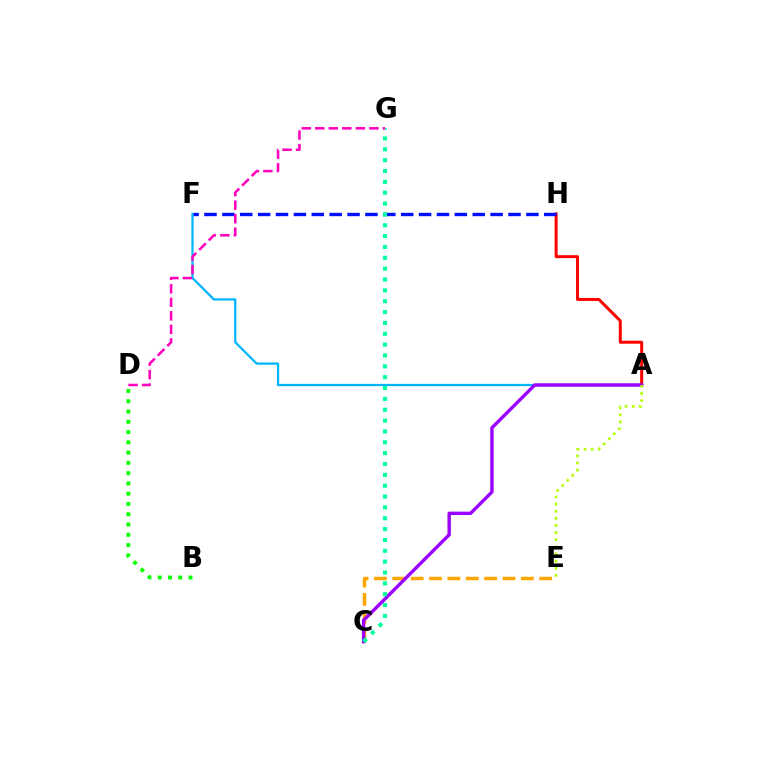{('A', 'F'): [{'color': '#00b5ff', 'line_style': 'solid', 'thickness': 1.63}], ('C', 'E'): [{'color': '#ffa500', 'line_style': 'dashed', 'thickness': 2.5}], ('A', 'H'): [{'color': '#ff0000', 'line_style': 'solid', 'thickness': 2.15}], ('A', 'C'): [{'color': '#9b00ff', 'line_style': 'solid', 'thickness': 2.45}], ('F', 'H'): [{'color': '#0010ff', 'line_style': 'dashed', 'thickness': 2.43}], ('B', 'D'): [{'color': '#08ff00', 'line_style': 'dotted', 'thickness': 2.79}], ('A', 'E'): [{'color': '#b3ff00', 'line_style': 'dotted', 'thickness': 1.94}], ('C', 'G'): [{'color': '#00ff9d', 'line_style': 'dotted', 'thickness': 2.95}], ('D', 'G'): [{'color': '#ff00bd', 'line_style': 'dashed', 'thickness': 1.84}]}